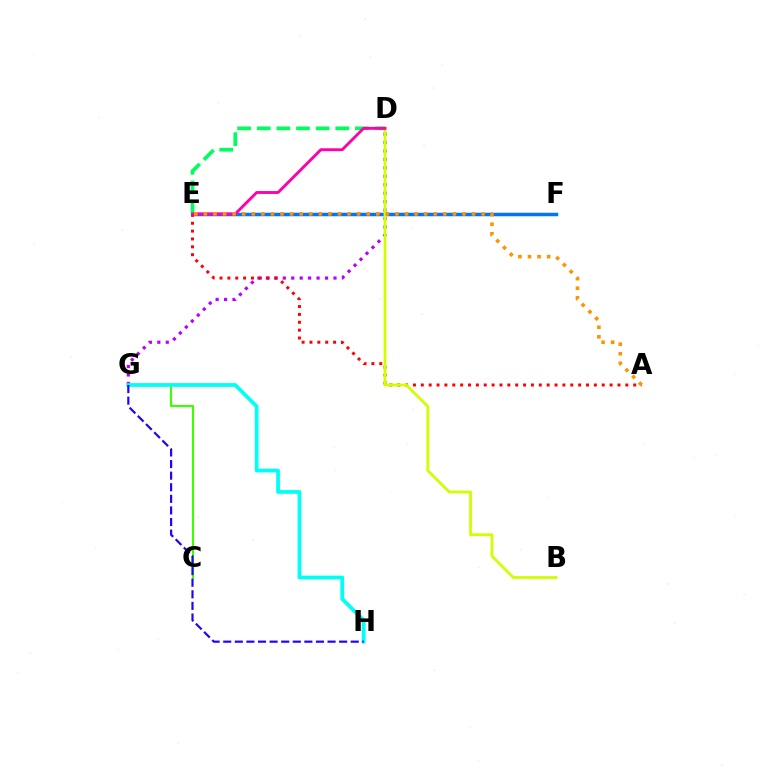{('E', 'F'): [{'color': '#0074ff', 'line_style': 'solid', 'thickness': 2.52}], ('D', 'G'): [{'color': '#b900ff', 'line_style': 'dotted', 'thickness': 2.3}], ('A', 'E'): [{'color': '#ff0000', 'line_style': 'dotted', 'thickness': 2.14}, {'color': '#ff9400', 'line_style': 'dotted', 'thickness': 2.6}], ('B', 'D'): [{'color': '#d1ff00', 'line_style': 'solid', 'thickness': 2.02}], ('C', 'G'): [{'color': '#3dff00', 'line_style': 'solid', 'thickness': 1.52}], ('D', 'E'): [{'color': '#00ff5c', 'line_style': 'dashed', 'thickness': 2.67}, {'color': '#ff00ac', 'line_style': 'solid', 'thickness': 2.08}], ('G', 'H'): [{'color': '#00fff6', 'line_style': 'solid', 'thickness': 2.7}, {'color': '#2500ff', 'line_style': 'dashed', 'thickness': 1.57}]}